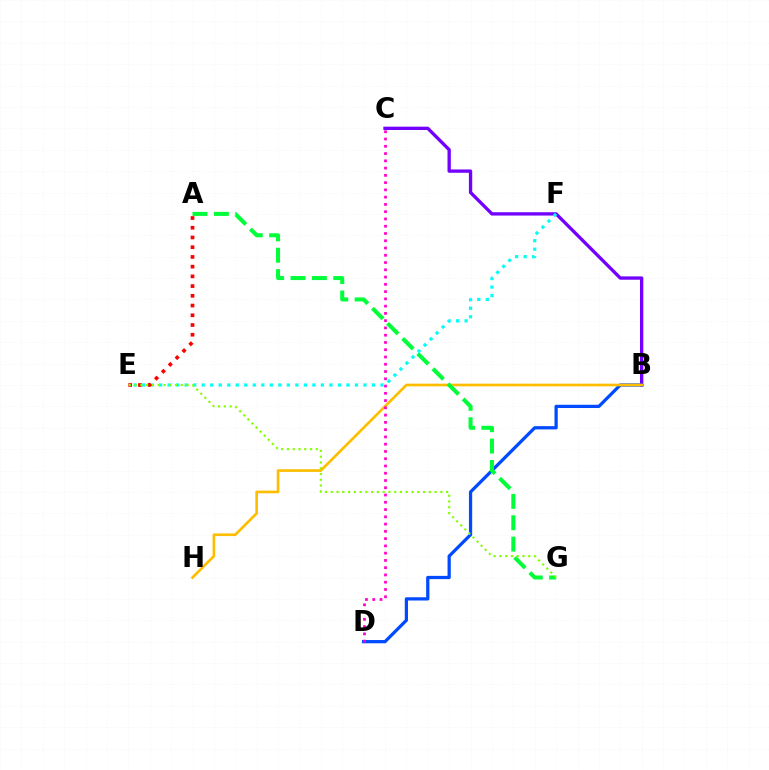{('B', 'C'): [{'color': '#7200ff', 'line_style': 'solid', 'thickness': 2.39}], ('B', 'D'): [{'color': '#004bff', 'line_style': 'solid', 'thickness': 2.34}], ('B', 'H'): [{'color': '#ffbd00', 'line_style': 'solid', 'thickness': 1.92}], ('A', 'G'): [{'color': '#00ff39', 'line_style': 'dashed', 'thickness': 2.9}], ('C', 'D'): [{'color': '#ff00cf', 'line_style': 'dotted', 'thickness': 1.97}], ('E', 'F'): [{'color': '#00fff6', 'line_style': 'dotted', 'thickness': 2.31}], ('A', 'E'): [{'color': '#ff0000', 'line_style': 'dotted', 'thickness': 2.64}], ('E', 'G'): [{'color': '#84ff00', 'line_style': 'dotted', 'thickness': 1.57}]}